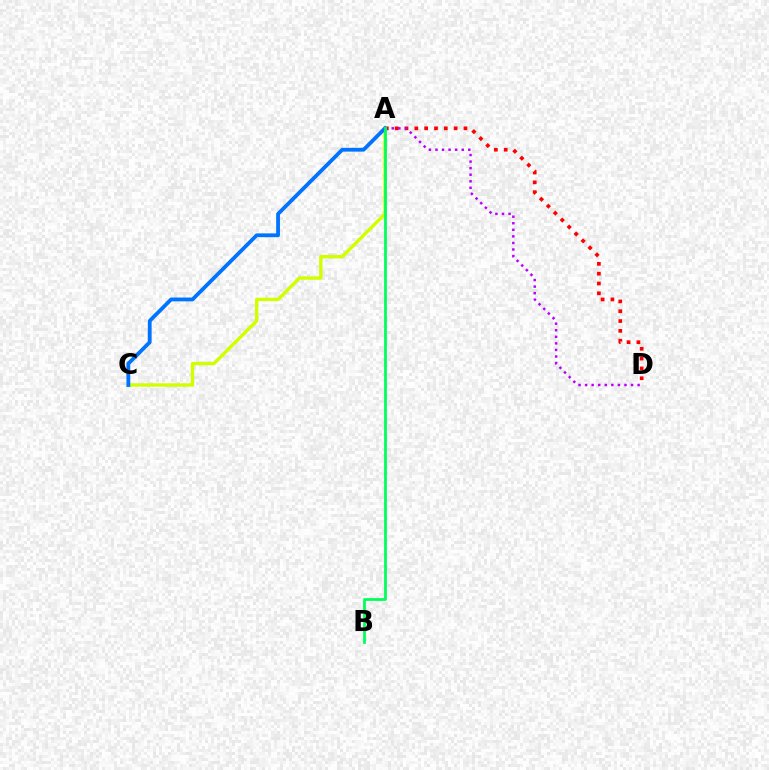{('A', 'D'): [{'color': '#ff0000', 'line_style': 'dotted', 'thickness': 2.67}, {'color': '#b900ff', 'line_style': 'dotted', 'thickness': 1.78}], ('A', 'C'): [{'color': '#d1ff00', 'line_style': 'solid', 'thickness': 2.45}, {'color': '#0074ff', 'line_style': 'solid', 'thickness': 2.74}], ('A', 'B'): [{'color': '#00ff5c', 'line_style': 'solid', 'thickness': 2.0}]}